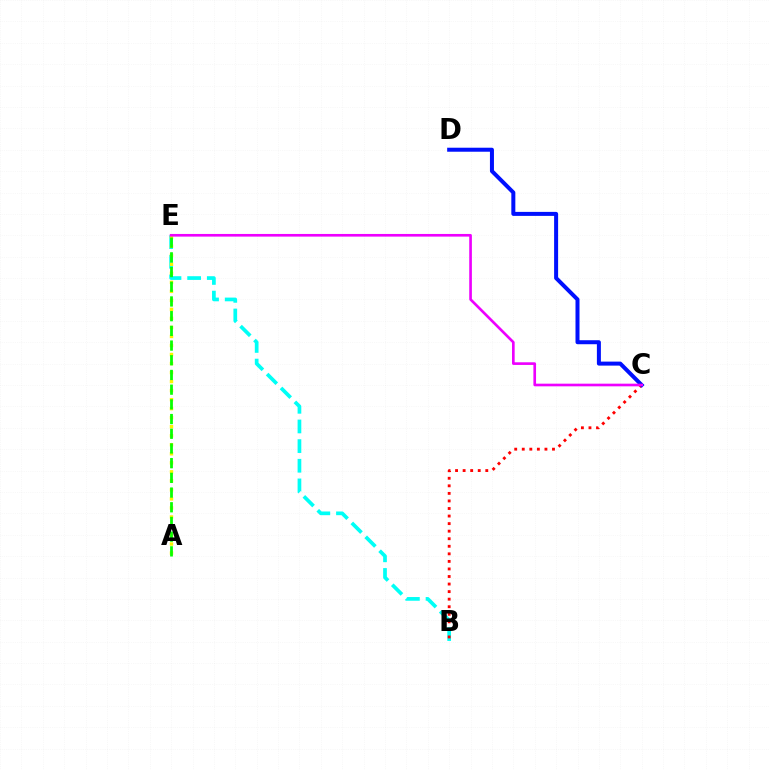{('B', 'E'): [{'color': '#00fff6', 'line_style': 'dashed', 'thickness': 2.67}], ('A', 'E'): [{'color': '#fcf500', 'line_style': 'dotted', 'thickness': 2.45}, {'color': '#08ff00', 'line_style': 'dashed', 'thickness': 2.0}], ('B', 'C'): [{'color': '#ff0000', 'line_style': 'dotted', 'thickness': 2.05}], ('C', 'D'): [{'color': '#0010ff', 'line_style': 'solid', 'thickness': 2.88}], ('C', 'E'): [{'color': '#ee00ff', 'line_style': 'solid', 'thickness': 1.91}]}